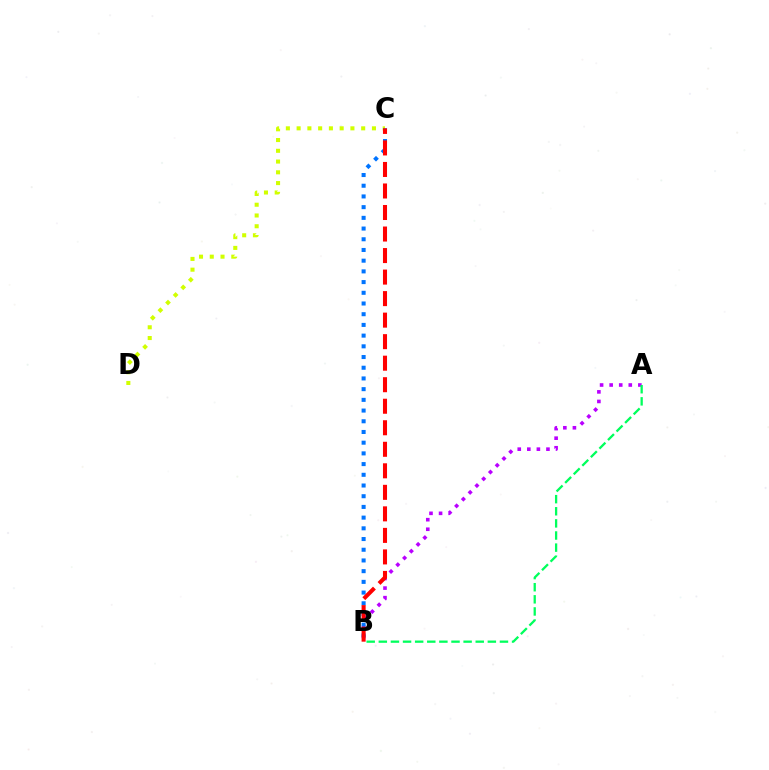{('A', 'B'): [{'color': '#b900ff', 'line_style': 'dotted', 'thickness': 2.6}, {'color': '#00ff5c', 'line_style': 'dashed', 'thickness': 1.65}], ('C', 'D'): [{'color': '#d1ff00', 'line_style': 'dotted', 'thickness': 2.92}], ('B', 'C'): [{'color': '#0074ff', 'line_style': 'dotted', 'thickness': 2.91}, {'color': '#ff0000', 'line_style': 'dashed', 'thickness': 2.92}]}